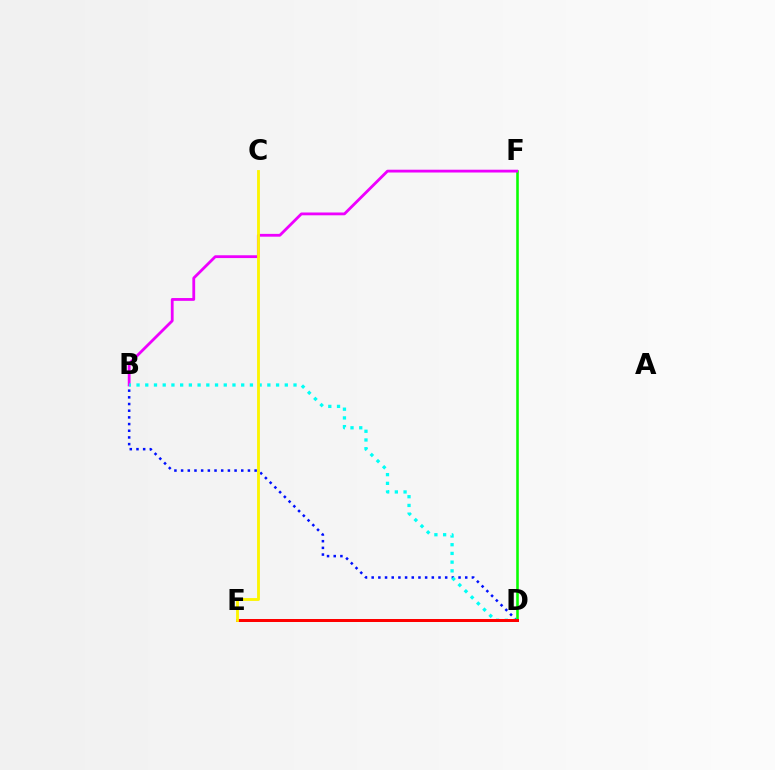{('B', 'D'): [{'color': '#0010ff', 'line_style': 'dotted', 'thickness': 1.82}, {'color': '#00fff6', 'line_style': 'dotted', 'thickness': 2.37}], ('D', 'F'): [{'color': '#08ff00', 'line_style': 'solid', 'thickness': 1.86}], ('B', 'F'): [{'color': '#ee00ff', 'line_style': 'solid', 'thickness': 2.02}], ('D', 'E'): [{'color': '#ff0000', 'line_style': 'solid', 'thickness': 2.16}], ('C', 'E'): [{'color': '#fcf500', 'line_style': 'solid', 'thickness': 2.04}]}